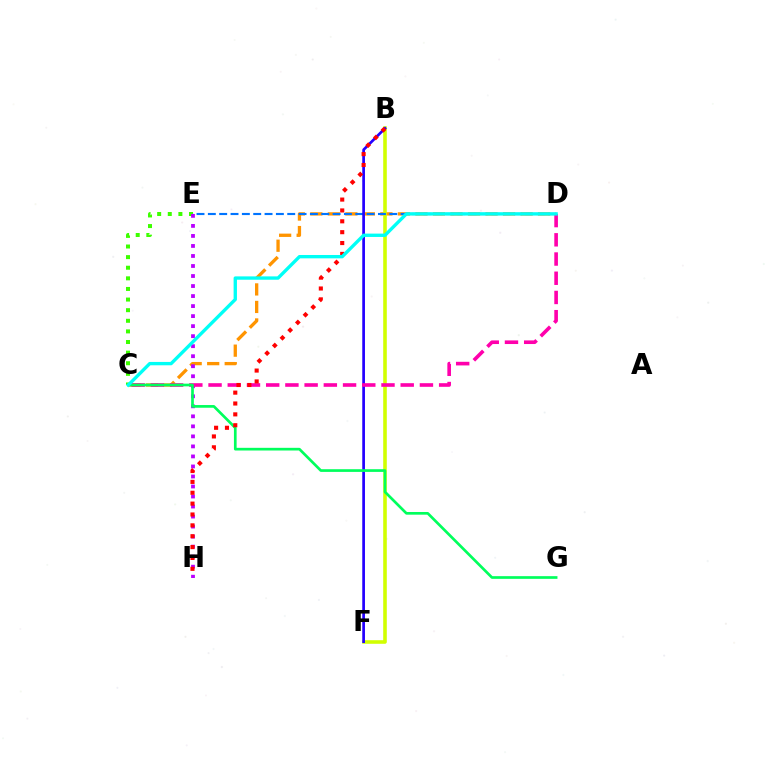{('C', 'D'): [{'color': '#ff9400', 'line_style': 'dashed', 'thickness': 2.38}, {'color': '#ff00ac', 'line_style': 'dashed', 'thickness': 2.61}, {'color': '#00fff6', 'line_style': 'solid', 'thickness': 2.41}], ('C', 'E'): [{'color': '#3dff00', 'line_style': 'dotted', 'thickness': 2.88}], ('B', 'F'): [{'color': '#d1ff00', 'line_style': 'solid', 'thickness': 2.58}, {'color': '#2500ff', 'line_style': 'solid', 'thickness': 1.95}], ('D', 'E'): [{'color': '#0074ff', 'line_style': 'dashed', 'thickness': 1.54}], ('E', 'H'): [{'color': '#b900ff', 'line_style': 'dotted', 'thickness': 2.72}], ('C', 'G'): [{'color': '#00ff5c', 'line_style': 'solid', 'thickness': 1.94}], ('B', 'H'): [{'color': '#ff0000', 'line_style': 'dotted', 'thickness': 2.95}]}